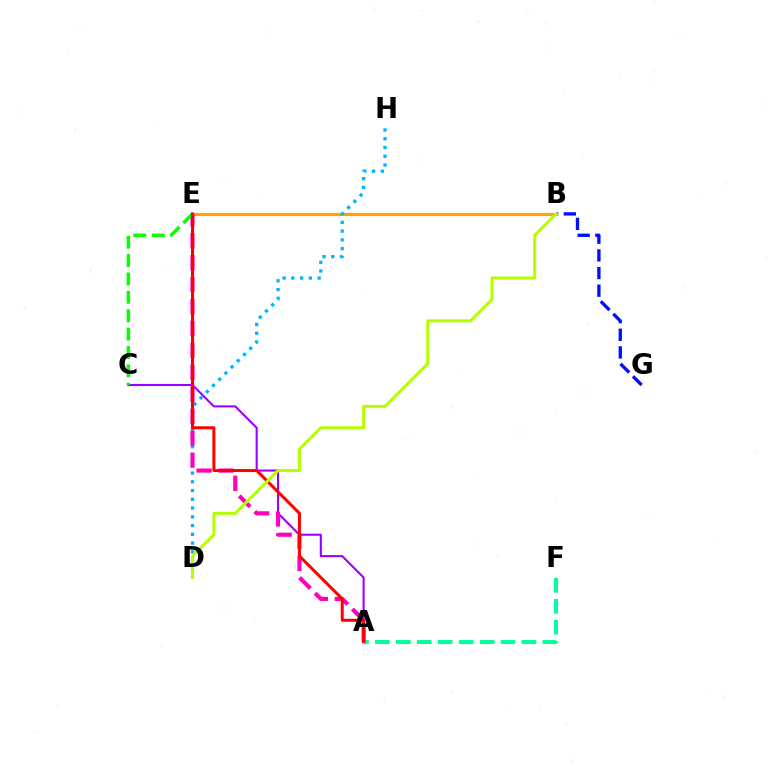{('A', 'F'): [{'color': '#00ff9d', 'line_style': 'dashed', 'thickness': 2.84}], ('A', 'C'): [{'color': '#9b00ff', 'line_style': 'solid', 'thickness': 1.5}], ('B', 'G'): [{'color': '#0010ff', 'line_style': 'dashed', 'thickness': 2.4}], ('B', 'E'): [{'color': '#ffa500', 'line_style': 'solid', 'thickness': 2.31}], ('D', 'H'): [{'color': '#00b5ff', 'line_style': 'dotted', 'thickness': 2.38}], ('A', 'E'): [{'color': '#ff00bd', 'line_style': 'dashed', 'thickness': 2.98}, {'color': '#ff0000', 'line_style': 'solid', 'thickness': 2.17}], ('C', 'E'): [{'color': '#08ff00', 'line_style': 'dashed', 'thickness': 2.5}], ('B', 'D'): [{'color': '#b3ff00', 'line_style': 'solid', 'thickness': 2.17}]}